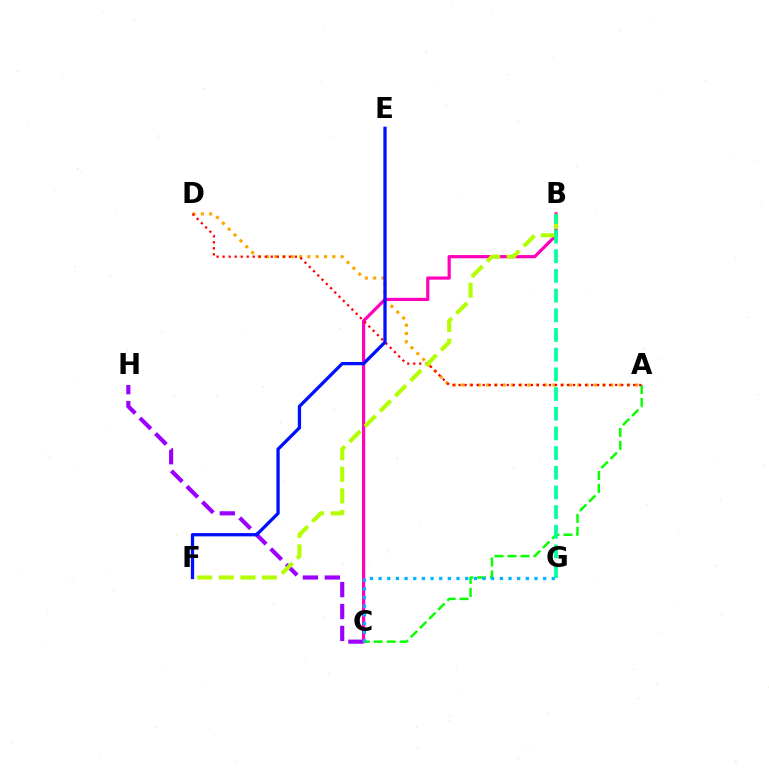{('A', 'D'): [{'color': '#ffa500', 'line_style': 'dotted', 'thickness': 2.25}, {'color': '#ff0000', 'line_style': 'dotted', 'thickness': 1.64}], ('C', 'H'): [{'color': '#9b00ff', 'line_style': 'dashed', 'thickness': 2.98}], ('B', 'C'): [{'color': '#ff00bd', 'line_style': 'solid', 'thickness': 2.31}], ('A', 'C'): [{'color': '#08ff00', 'line_style': 'dashed', 'thickness': 1.76}], ('E', 'F'): [{'color': '#0010ff', 'line_style': 'solid', 'thickness': 2.37}], ('B', 'F'): [{'color': '#b3ff00', 'line_style': 'dashed', 'thickness': 2.93}], ('C', 'G'): [{'color': '#00b5ff', 'line_style': 'dotted', 'thickness': 2.35}], ('B', 'G'): [{'color': '#00ff9d', 'line_style': 'dashed', 'thickness': 2.67}]}